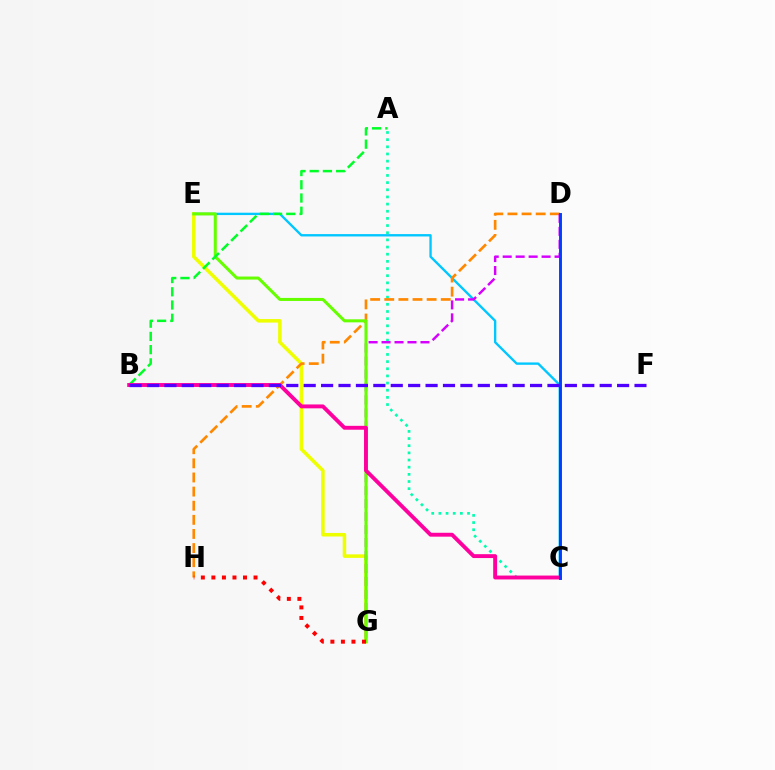{('C', 'E'): [{'color': '#00c7ff', 'line_style': 'solid', 'thickness': 1.7}], ('A', 'C'): [{'color': '#00ffaf', 'line_style': 'dotted', 'thickness': 1.95}], ('E', 'G'): [{'color': '#eeff00', 'line_style': 'solid', 'thickness': 2.54}, {'color': '#66ff00', 'line_style': 'solid', 'thickness': 2.19}], ('D', 'H'): [{'color': '#ff8800', 'line_style': 'dashed', 'thickness': 1.92}], ('D', 'G'): [{'color': '#d600ff', 'line_style': 'dashed', 'thickness': 1.76}], ('A', 'B'): [{'color': '#00ff27', 'line_style': 'dashed', 'thickness': 1.8}], ('G', 'H'): [{'color': '#ff0000', 'line_style': 'dotted', 'thickness': 2.86}], ('B', 'C'): [{'color': '#ff00a0', 'line_style': 'solid', 'thickness': 2.8}], ('C', 'D'): [{'color': '#003fff', 'line_style': 'solid', 'thickness': 2.1}], ('B', 'F'): [{'color': '#4f00ff', 'line_style': 'dashed', 'thickness': 2.37}]}